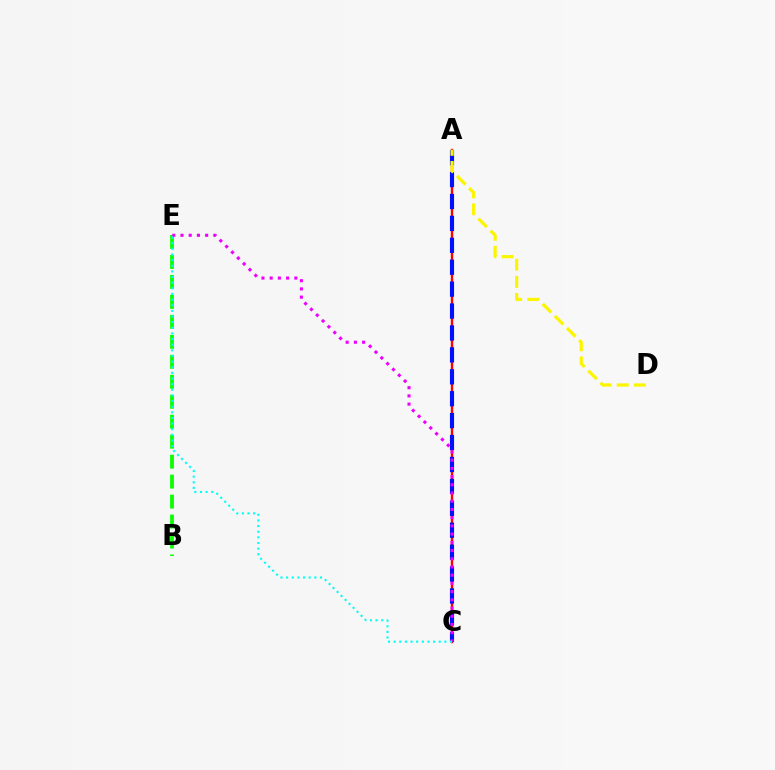{('B', 'E'): [{'color': '#08ff00', 'line_style': 'dashed', 'thickness': 2.71}], ('A', 'C'): [{'color': '#ff0000', 'line_style': 'solid', 'thickness': 1.72}, {'color': '#0010ff', 'line_style': 'dashed', 'thickness': 2.98}], ('C', 'E'): [{'color': '#ee00ff', 'line_style': 'dotted', 'thickness': 2.23}, {'color': '#00fff6', 'line_style': 'dotted', 'thickness': 1.53}], ('A', 'D'): [{'color': '#fcf500', 'line_style': 'dashed', 'thickness': 2.33}]}